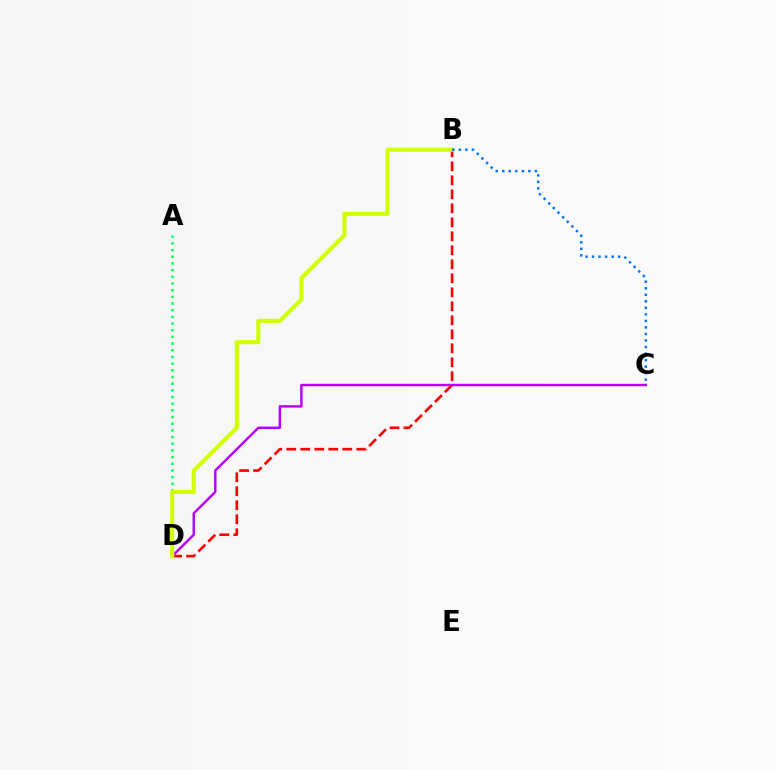{('B', 'D'): [{'color': '#ff0000', 'line_style': 'dashed', 'thickness': 1.9}, {'color': '#d1ff00', 'line_style': 'solid', 'thickness': 2.94}], ('A', 'D'): [{'color': '#00ff5c', 'line_style': 'dotted', 'thickness': 1.81}], ('C', 'D'): [{'color': '#b900ff', 'line_style': 'solid', 'thickness': 1.76}], ('B', 'C'): [{'color': '#0074ff', 'line_style': 'dotted', 'thickness': 1.77}]}